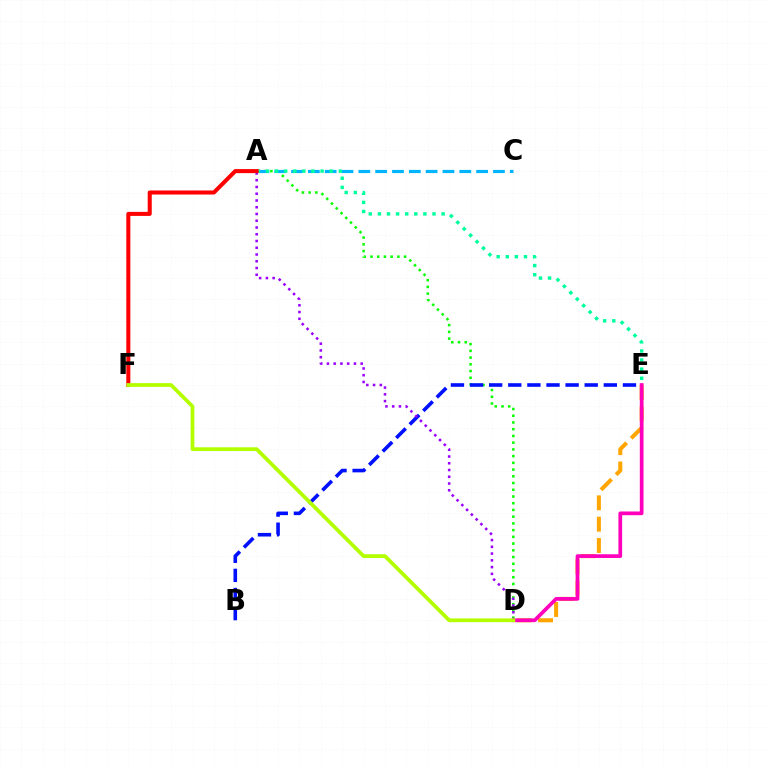{('A', 'D'): [{'color': '#08ff00', 'line_style': 'dotted', 'thickness': 1.83}, {'color': '#9b00ff', 'line_style': 'dotted', 'thickness': 1.83}], ('B', 'E'): [{'color': '#0010ff', 'line_style': 'dashed', 'thickness': 2.6}], ('A', 'C'): [{'color': '#00b5ff', 'line_style': 'dashed', 'thickness': 2.29}], ('D', 'E'): [{'color': '#ffa500', 'line_style': 'dashed', 'thickness': 2.9}, {'color': '#ff00bd', 'line_style': 'solid', 'thickness': 2.68}], ('A', 'E'): [{'color': '#00ff9d', 'line_style': 'dotted', 'thickness': 2.47}], ('A', 'F'): [{'color': '#ff0000', 'line_style': 'solid', 'thickness': 2.91}], ('D', 'F'): [{'color': '#b3ff00', 'line_style': 'solid', 'thickness': 2.7}]}